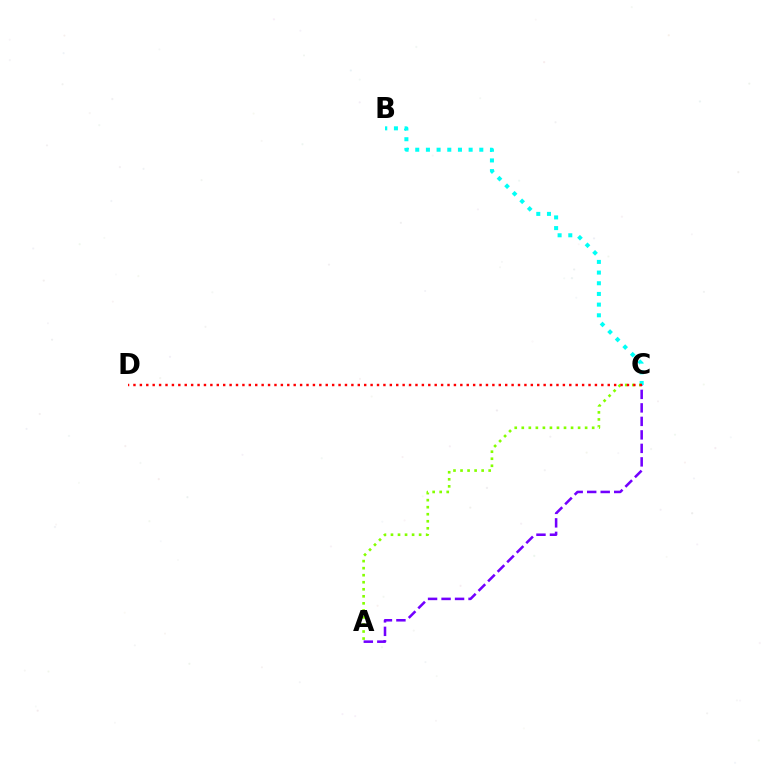{('B', 'C'): [{'color': '#00fff6', 'line_style': 'dotted', 'thickness': 2.9}], ('A', 'C'): [{'color': '#84ff00', 'line_style': 'dotted', 'thickness': 1.91}, {'color': '#7200ff', 'line_style': 'dashed', 'thickness': 1.83}], ('C', 'D'): [{'color': '#ff0000', 'line_style': 'dotted', 'thickness': 1.74}]}